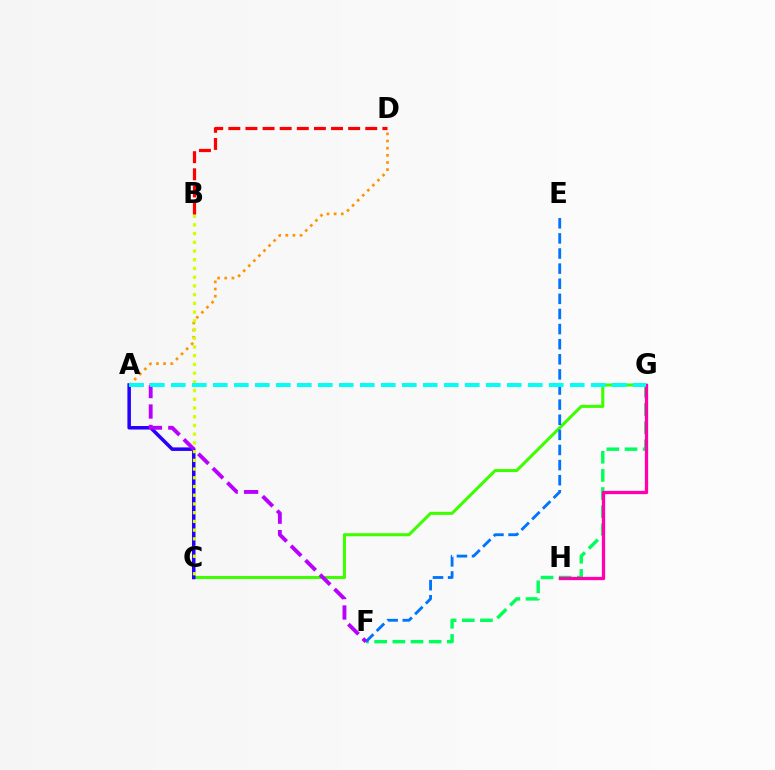{('F', 'G'): [{'color': '#00ff5c', 'line_style': 'dashed', 'thickness': 2.47}], ('C', 'G'): [{'color': '#3dff00', 'line_style': 'solid', 'thickness': 2.2}], ('A', 'D'): [{'color': '#ff9400', 'line_style': 'dotted', 'thickness': 1.94}], ('A', 'C'): [{'color': '#2500ff', 'line_style': 'solid', 'thickness': 2.53}], ('E', 'F'): [{'color': '#0074ff', 'line_style': 'dashed', 'thickness': 2.05}], ('G', 'H'): [{'color': '#ff00ac', 'line_style': 'solid', 'thickness': 2.38}], ('B', 'C'): [{'color': '#d1ff00', 'line_style': 'dotted', 'thickness': 2.37}], ('A', 'F'): [{'color': '#b900ff', 'line_style': 'dashed', 'thickness': 2.78}], ('A', 'G'): [{'color': '#00fff6', 'line_style': 'dashed', 'thickness': 2.85}], ('B', 'D'): [{'color': '#ff0000', 'line_style': 'dashed', 'thickness': 2.33}]}